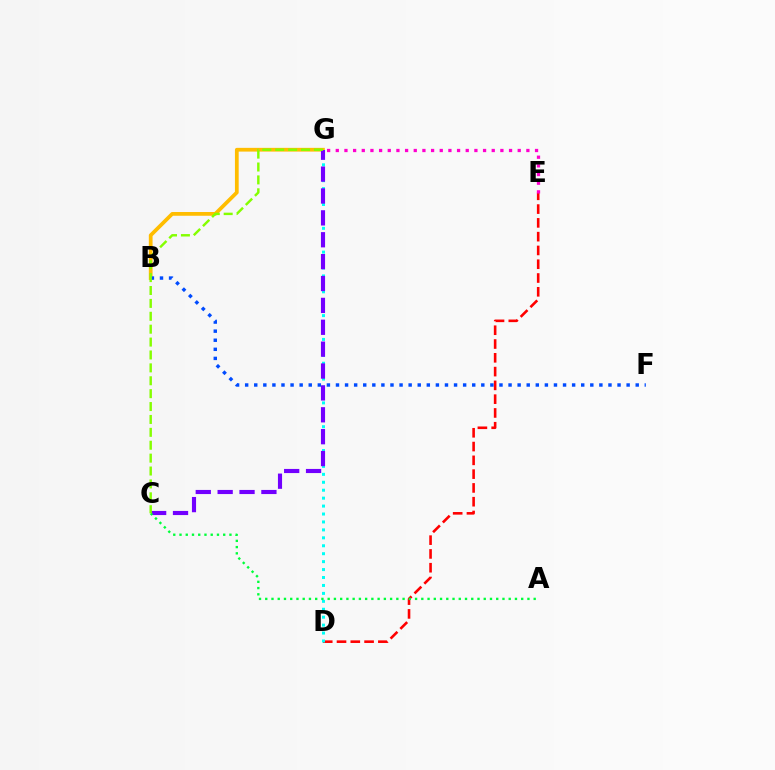{('D', 'E'): [{'color': '#ff0000', 'line_style': 'dashed', 'thickness': 1.87}], ('B', 'G'): [{'color': '#ffbd00', 'line_style': 'solid', 'thickness': 2.7}], ('D', 'G'): [{'color': '#00fff6', 'line_style': 'dotted', 'thickness': 2.16}], ('C', 'G'): [{'color': '#7200ff', 'line_style': 'dashed', 'thickness': 2.97}, {'color': '#84ff00', 'line_style': 'dashed', 'thickness': 1.75}], ('A', 'C'): [{'color': '#00ff39', 'line_style': 'dotted', 'thickness': 1.7}], ('B', 'F'): [{'color': '#004bff', 'line_style': 'dotted', 'thickness': 2.47}], ('E', 'G'): [{'color': '#ff00cf', 'line_style': 'dotted', 'thickness': 2.35}]}